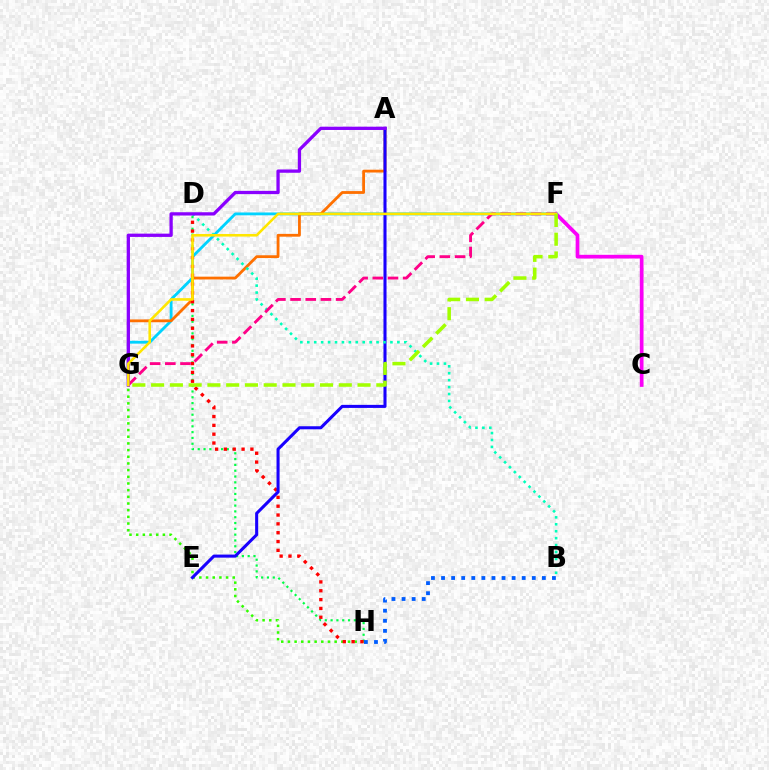{('C', 'F'): [{'color': '#fa00f9', 'line_style': 'solid', 'thickness': 2.67}], ('D', 'H'): [{'color': '#00ff45', 'line_style': 'dotted', 'thickness': 1.58}, {'color': '#ff0000', 'line_style': 'dotted', 'thickness': 2.4}], ('G', 'H'): [{'color': '#31ff00', 'line_style': 'dotted', 'thickness': 1.81}], ('F', 'G'): [{'color': '#00d3ff', 'line_style': 'solid', 'thickness': 2.04}, {'color': '#ff0088', 'line_style': 'dashed', 'thickness': 2.06}, {'color': '#ffe600', 'line_style': 'solid', 'thickness': 1.86}, {'color': '#a2ff00', 'line_style': 'dashed', 'thickness': 2.55}], ('A', 'G'): [{'color': '#ff7000', 'line_style': 'solid', 'thickness': 2.02}, {'color': '#8a00ff', 'line_style': 'solid', 'thickness': 2.36}], ('A', 'E'): [{'color': '#1900ff', 'line_style': 'solid', 'thickness': 2.2}], ('B', 'D'): [{'color': '#00ffbb', 'line_style': 'dotted', 'thickness': 1.88}], ('B', 'H'): [{'color': '#005dff', 'line_style': 'dotted', 'thickness': 2.74}]}